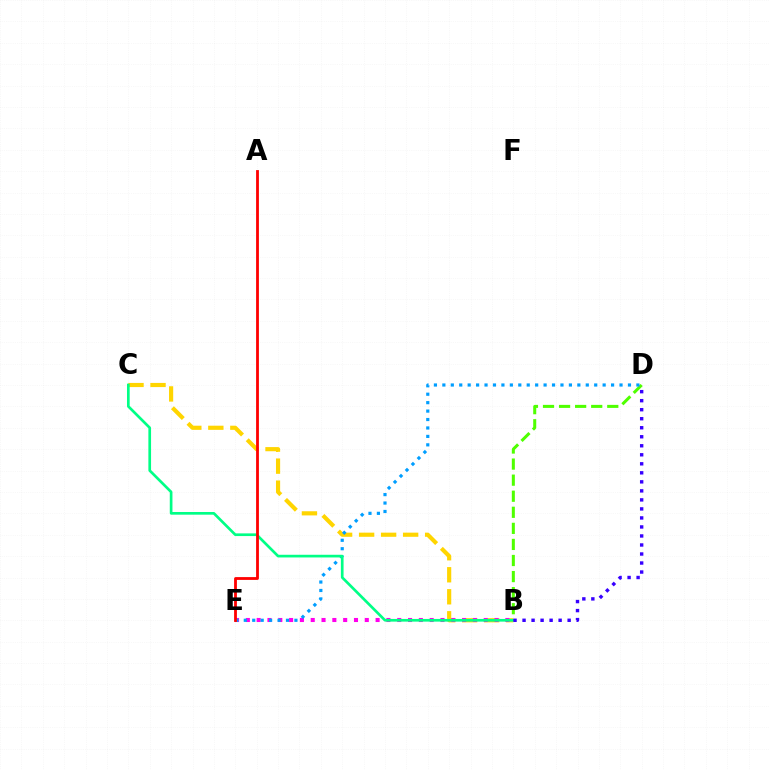{('B', 'C'): [{'color': '#ffd500', 'line_style': 'dashed', 'thickness': 2.99}, {'color': '#00ff86', 'line_style': 'solid', 'thickness': 1.93}], ('B', 'E'): [{'color': '#ff00ed', 'line_style': 'dotted', 'thickness': 2.94}], ('B', 'D'): [{'color': '#4fff00', 'line_style': 'dashed', 'thickness': 2.18}, {'color': '#3700ff', 'line_style': 'dotted', 'thickness': 2.45}], ('D', 'E'): [{'color': '#009eff', 'line_style': 'dotted', 'thickness': 2.29}], ('A', 'E'): [{'color': '#ff0000', 'line_style': 'solid', 'thickness': 2.02}]}